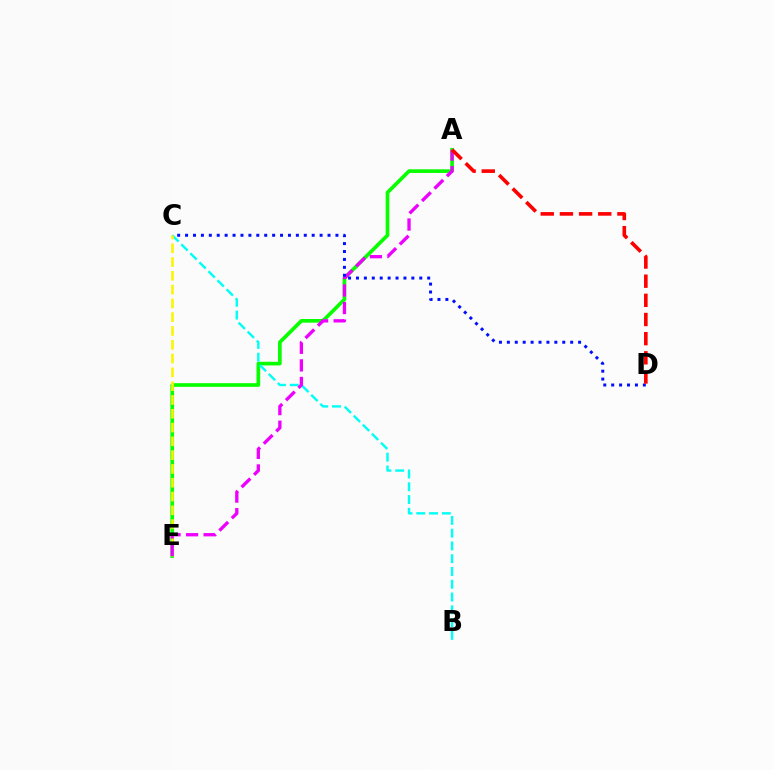{('A', 'E'): [{'color': '#08ff00', 'line_style': 'solid', 'thickness': 2.64}, {'color': '#ee00ff', 'line_style': 'dashed', 'thickness': 2.39}], ('B', 'C'): [{'color': '#00fff6', 'line_style': 'dashed', 'thickness': 1.74}], ('C', 'E'): [{'color': '#fcf500', 'line_style': 'dashed', 'thickness': 1.87}], ('C', 'D'): [{'color': '#0010ff', 'line_style': 'dotted', 'thickness': 2.15}], ('A', 'D'): [{'color': '#ff0000', 'line_style': 'dashed', 'thickness': 2.6}]}